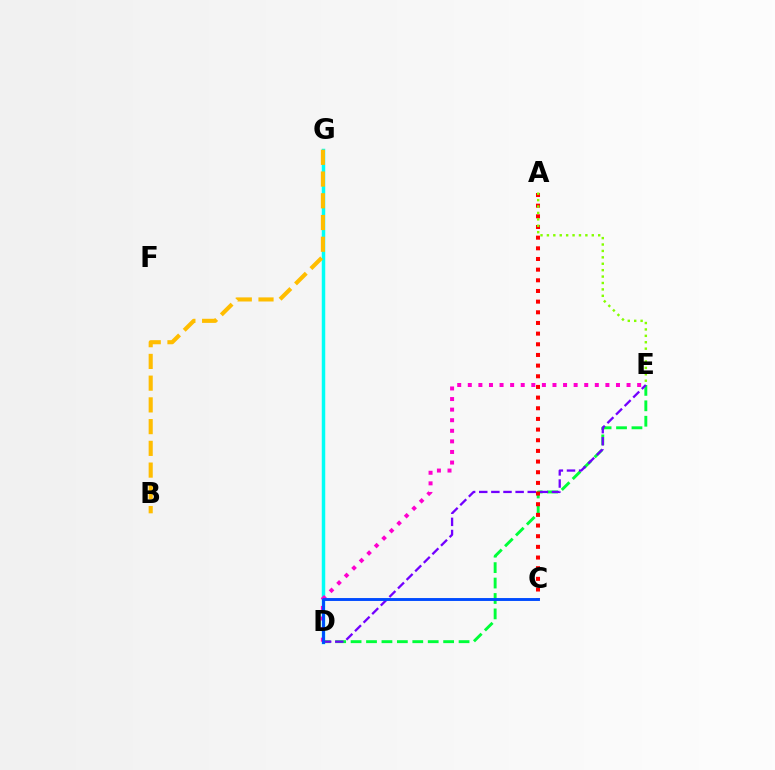{('D', 'G'): [{'color': '#00fff6', 'line_style': 'solid', 'thickness': 2.51}], ('D', 'E'): [{'color': '#00ff39', 'line_style': 'dashed', 'thickness': 2.1}, {'color': '#ff00cf', 'line_style': 'dotted', 'thickness': 2.88}, {'color': '#7200ff', 'line_style': 'dashed', 'thickness': 1.65}], ('A', 'C'): [{'color': '#ff0000', 'line_style': 'dotted', 'thickness': 2.9}], ('A', 'E'): [{'color': '#84ff00', 'line_style': 'dotted', 'thickness': 1.74}], ('B', 'G'): [{'color': '#ffbd00', 'line_style': 'dashed', 'thickness': 2.95}], ('C', 'D'): [{'color': '#004bff', 'line_style': 'solid', 'thickness': 2.09}]}